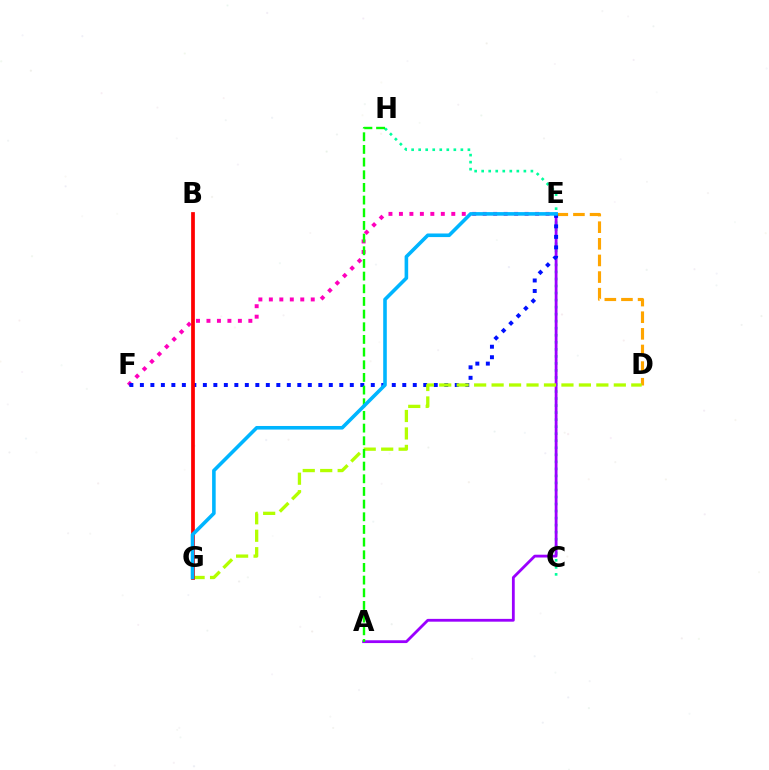{('C', 'H'): [{'color': '#00ff9d', 'line_style': 'dotted', 'thickness': 1.91}], ('D', 'E'): [{'color': '#ffa500', 'line_style': 'dashed', 'thickness': 2.26}], ('A', 'E'): [{'color': '#9b00ff', 'line_style': 'solid', 'thickness': 2.02}], ('E', 'F'): [{'color': '#ff00bd', 'line_style': 'dotted', 'thickness': 2.85}, {'color': '#0010ff', 'line_style': 'dotted', 'thickness': 2.85}], ('D', 'G'): [{'color': '#b3ff00', 'line_style': 'dashed', 'thickness': 2.37}], ('A', 'H'): [{'color': '#08ff00', 'line_style': 'dashed', 'thickness': 1.72}], ('B', 'G'): [{'color': '#ff0000', 'line_style': 'solid', 'thickness': 2.69}], ('E', 'G'): [{'color': '#00b5ff', 'line_style': 'solid', 'thickness': 2.58}]}